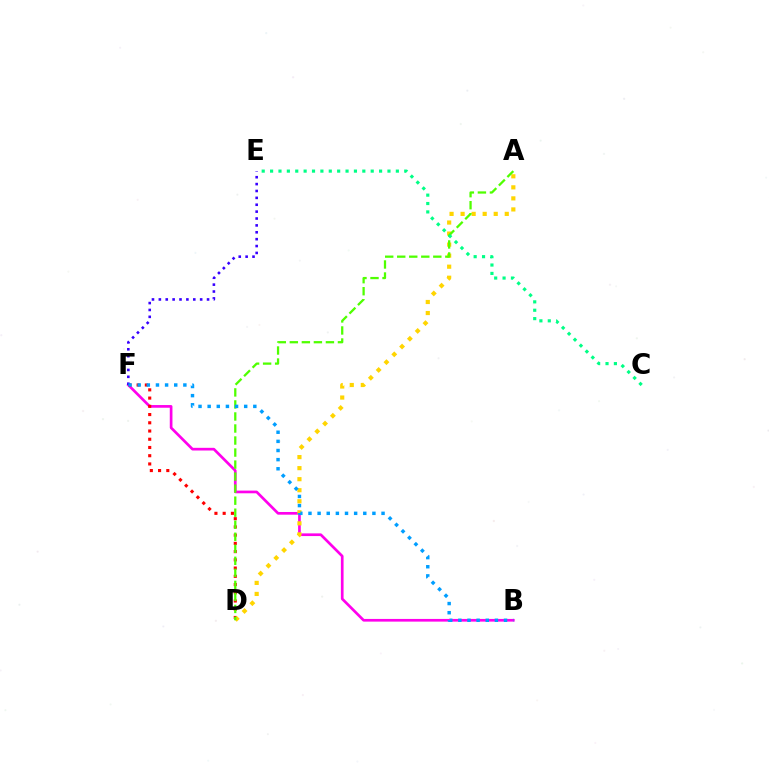{('B', 'F'): [{'color': '#ff00ed', 'line_style': 'solid', 'thickness': 1.93}, {'color': '#009eff', 'line_style': 'dotted', 'thickness': 2.48}], ('D', 'F'): [{'color': '#ff0000', 'line_style': 'dotted', 'thickness': 2.24}], ('A', 'D'): [{'color': '#ffd500', 'line_style': 'dotted', 'thickness': 3.0}, {'color': '#4fff00', 'line_style': 'dashed', 'thickness': 1.63}], ('E', 'F'): [{'color': '#3700ff', 'line_style': 'dotted', 'thickness': 1.87}], ('C', 'E'): [{'color': '#00ff86', 'line_style': 'dotted', 'thickness': 2.28}]}